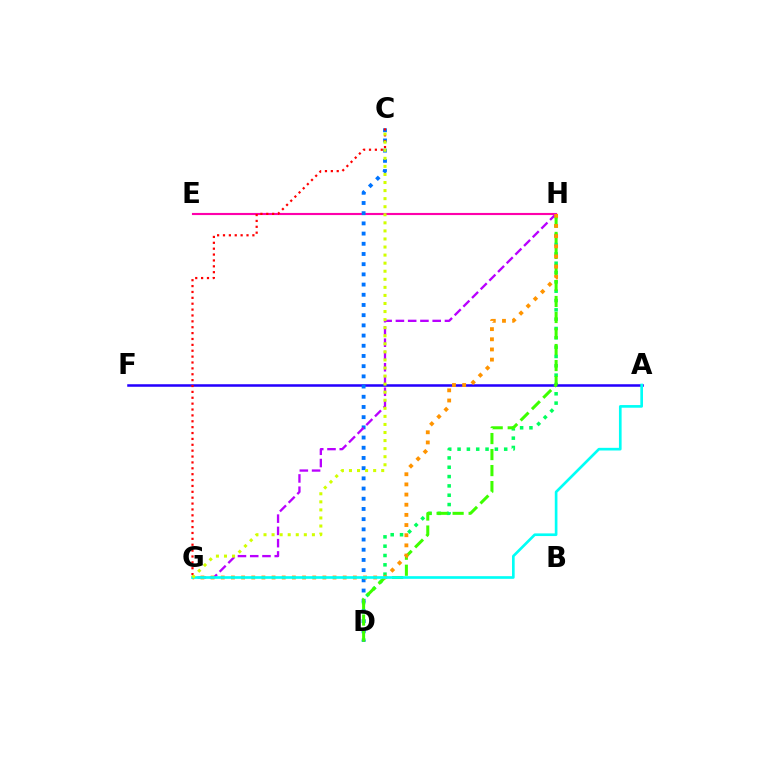{('E', 'H'): [{'color': '#ff00ac', 'line_style': 'solid', 'thickness': 1.53}], ('D', 'H'): [{'color': '#00ff5c', 'line_style': 'dotted', 'thickness': 2.53}, {'color': '#3dff00', 'line_style': 'dashed', 'thickness': 2.18}], ('A', 'F'): [{'color': '#2500ff', 'line_style': 'solid', 'thickness': 1.82}], ('C', 'D'): [{'color': '#0074ff', 'line_style': 'dotted', 'thickness': 2.77}], ('G', 'H'): [{'color': '#b900ff', 'line_style': 'dashed', 'thickness': 1.67}, {'color': '#ff9400', 'line_style': 'dotted', 'thickness': 2.76}], ('C', 'G'): [{'color': '#ff0000', 'line_style': 'dotted', 'thickness': 1.6}, {'color': '#d1ff00', 'line_style': 'dotted', 'thickness': 2.19}], ('A', 'G'): [{'color': '#00fff6', 'line_style': 'solid', 'thickness': 1.92}]}